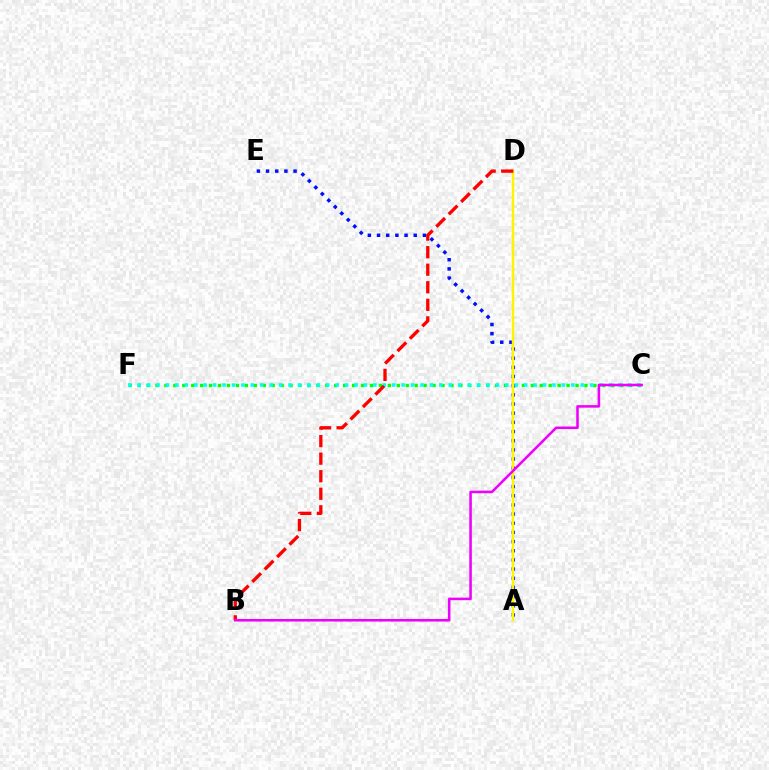{('C', 'F'): [{'color': '#08ff00', 'line_style': 'dotted', 'thickness': 2.43}, {'color': '#00fff6', 'line_style': 'dotted', 'thickness': 2.56}], ('A', 'E'): [{'color': '#0010ff', 'line_style': 'dotted', 'thickness': 2.49}], ('A', 'D'): [{'color': '#fcf500', 'line_style': 'solid', 'thickness': 1.77}], ('B', 'D'): [{'color': '#ff0000', 'line_style': 'dashed', 'thickness': 2.38}], ('B', 'C'): [{'color': '#ee00ff', 'line_style': 'solid', 'thickness': 1.84}]}